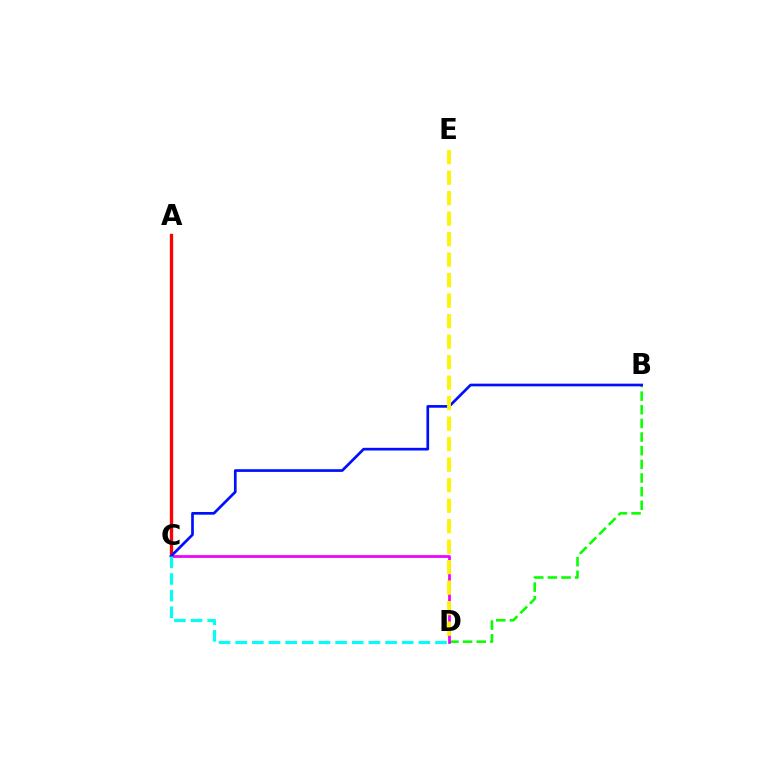{('B', 'D'): [{'color': '#08ff00', 'line_style': 'dashed', 'thickness': 1.85}], ('C', 'D'): [{'color': '#ee00ff', 'line_style': 'solid', 'thickness': 1.97}, {'color': '#00fff6', 'line_style': 'dashed', 'thickness': 2.26}], ('A', 'C'): [{'color': '#ff0000', 'line_style': 'solid', 'thickness': 2.4}], ('B', 'C'): [{'color': '#0010ff', 'line_style': 'solid', 'thickness': 1.94}], ('D', 'E'): [{'color': '#fcf500', 'line_style': 'dashed', 'thickness': 2.78}]}